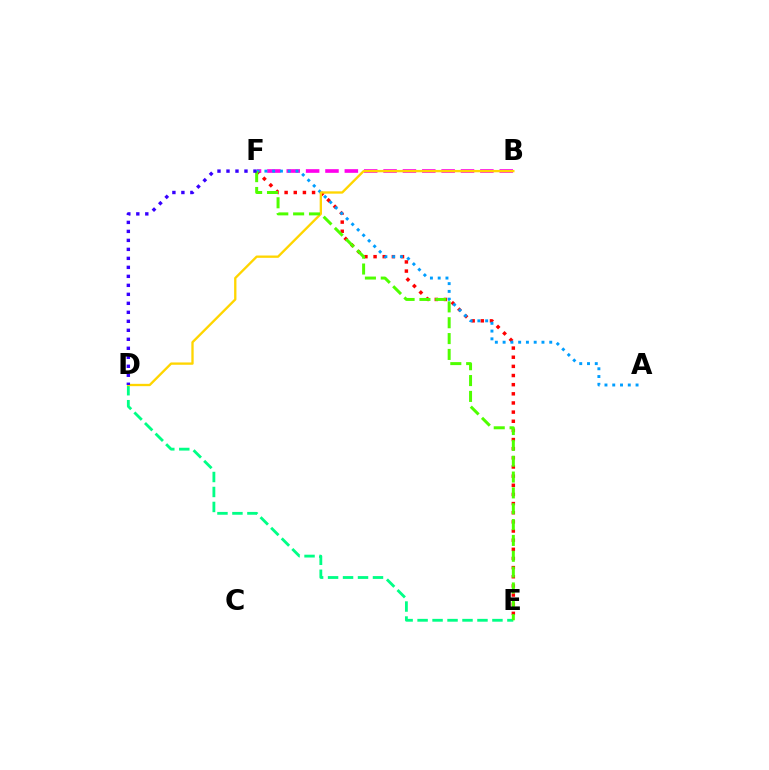{('B', 'F'): [{'color': '#ff00ed', 'line_style': 'dashed', 'thickness': 2.63}], ('E', 'F'): [{'color': '#ff0000', 'line_style': 'dotted', 'thickness': 2.49}, {'color': '#4fff00', 'line_style': 'dashed', 'thickness': 2.15}], ('A', 'F'): [{'color': '#009eff', 'line_style': 'dotted', 'thickness': 2.11}], ('D', 'E'): [{'color': '#00ff86', 'line_style': 'dashed', 'thickness': 2.03}], ('B', 'D'): [{'color': '#ffd500', 'line_style': 'solid', 'thickness': 1.68}], ('D', 'F'): [{'color': '#3700ff', 'line_style': 'dotted', 'thickness': 2.44}]}